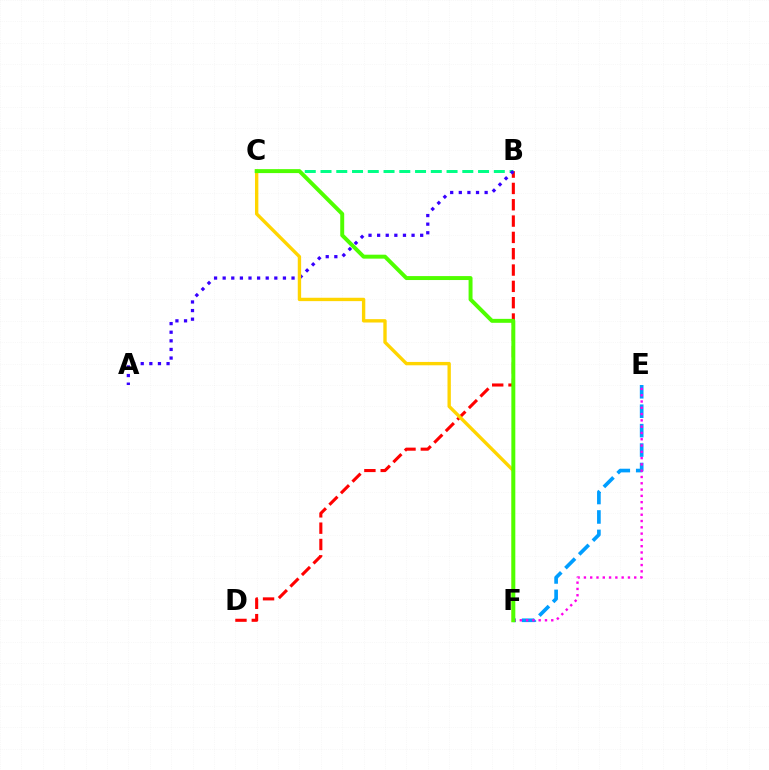{('B', 'D'): [{'color': '#ff0000', 'line_style': 'dashed', 'thickness': 2.22}], ('B', 'C'): [{'color': '#00ff86', 'line_style': 'dashed', 'thickness': 2.14}], ('A', 'B'): [{'color': '#3700ff', 'line_style': 'dotted', 'thickness': 2.34}], ('E', 'F'): [{'color': '#009eff', 'line_style': 'dashed', 'thickness': 2.64}, {'color': '#ff00ed', 'line_style': 'dotted', 'thickness': 1.71}], ('C', 'F'): [{'color': '#ffd500', 'line_style': 'solid', 'thickness': 2.42}, {'color': '#4fff00', 'line_style': 'solid', 'thickness': 2.84}]}